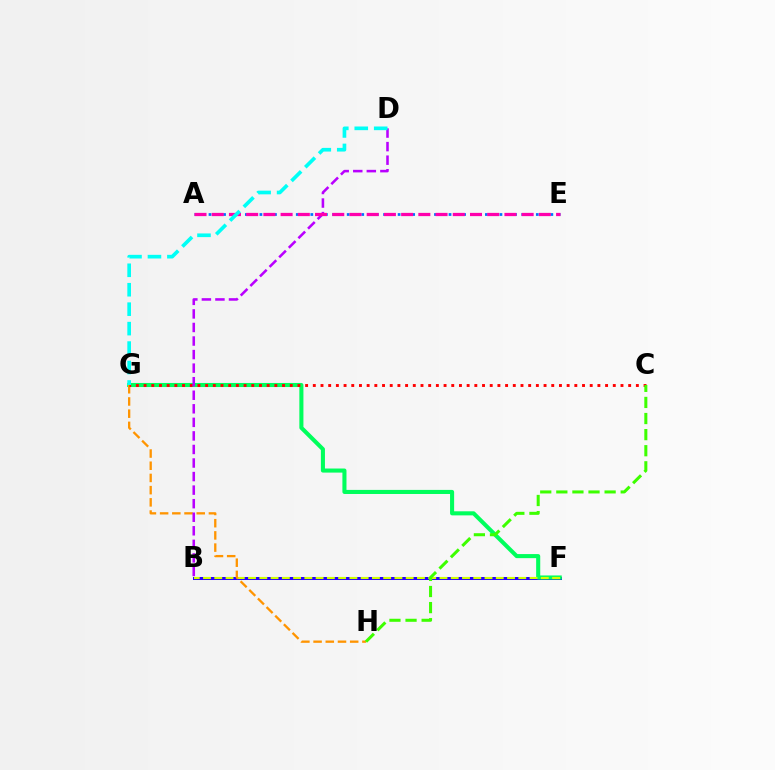{('B', 'F'): [{'color': '#2500ff', 'line_style': 'solid', 'thickness': 2.17}, {'color': '#d1ff00', 'line_style': 'dashed', 'thickness': 1.53}], ('F', 'G'): [{'color': '#00ff5c', 'line_style': 'solid', 'thickness': 2.93}], ('G', 'H'): [{'color': '#ff9400', 'line_style': 'dashed', 'thickness': 1.66}], ('A', 'E'): [{'color': '#0074ff', 'line_style': 'dotted', 'thickness': 1.98}, {'color': '#ff00ac', 'line_style': 'dashed', 'thickness': 2.34}], ('C', 'G'): [{'color': '#ff0000', 'line_style': 'dotted', 'thickness': 2.09}], ('B', 'D'): [{'color': '#b900ff', 'line_style': 'dashed', 'thickness': 1.84}], ('C', 'H'): [{'color': '#3dff00', 'line_style': 'dashed', 'thickness': 2.19}], ('D', 'G'): [{'color': '#00fff6', 'line_style': 'dashed', 'thickness': 2.64}]}